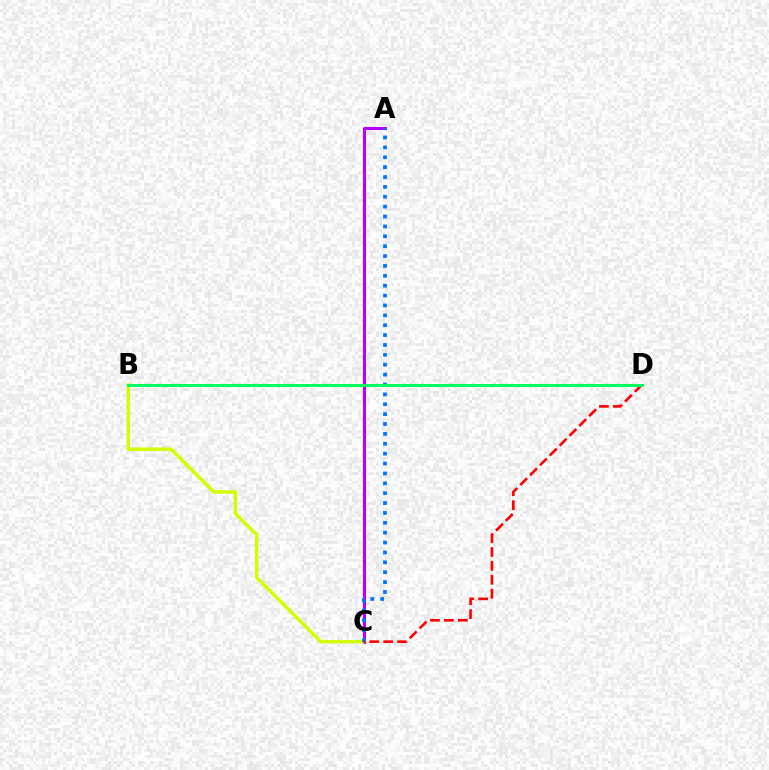{('A', 'C'): [{'color': '#b900ff', 'line_style': 'solid', 'thickness': 2.19}, {'color': '#0074ff', 'line_style': 'dotted', 'thickness': 2.68}], ('B', 'C'): [{'color': '#d1ff00', 'line_style': 'solid', 'thickness': 2.47}], ('C', 'D'): [{'color': '#ff0000', 'line_style': 'dashed', 'thickness': 1.89}], ('B', 'D'): [{'color': '#00ff5c', 'line_style': 'solid', 'thickness': 2.12}]}